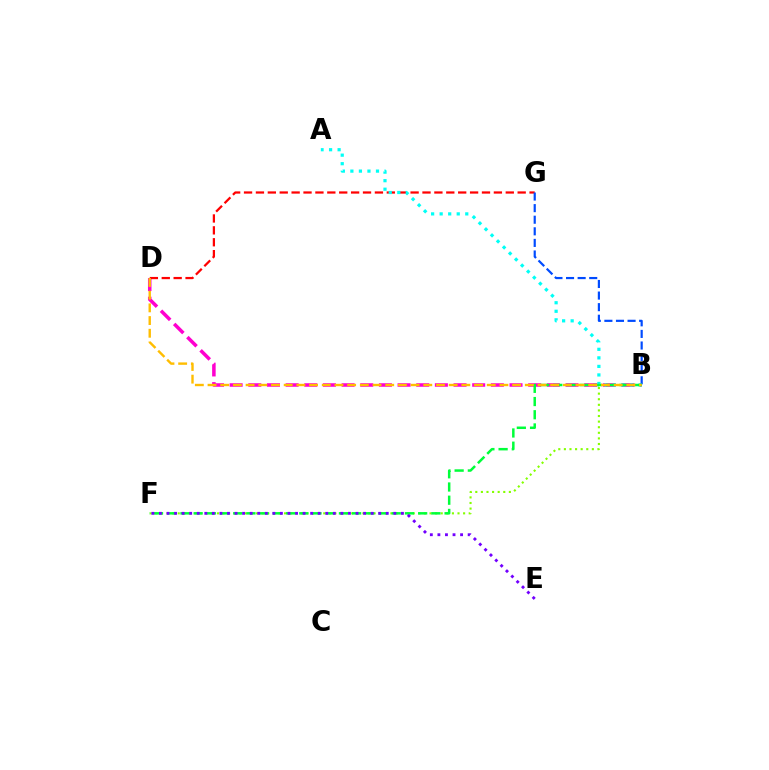{('B', 'D'): [{'color': '#ff00cf', 'line_style': 'dashed', 'thickness': 2.53}, {'color': '#ffbd00', 'line_style': 'dashed', 'thickness': 1.72}], ('D', 'G'): [{'color': '#ff0000', 'line_style': 'dashed', 'thickness': 1.62}], ('B', 'G'): [{'color': '#004bff', 'line_style': 'dashed', 'thickness': 1.57}], ('A', 'B'): [{'color': '#00fff6', 'line_style': 'dotted', 'thickness': 2.32}], ('B', 'F'): [{'color': '#84ff00', 'line_style': 'dotted', 'thickness': 1.52}, {'color': '#00ff39', 'line_style': 'dashed', 'thickness': 1.79}], ('E', 'F'): [{'color': '#7200ff', 'line_style': 'dotted', 'thickness': 2.05}]}